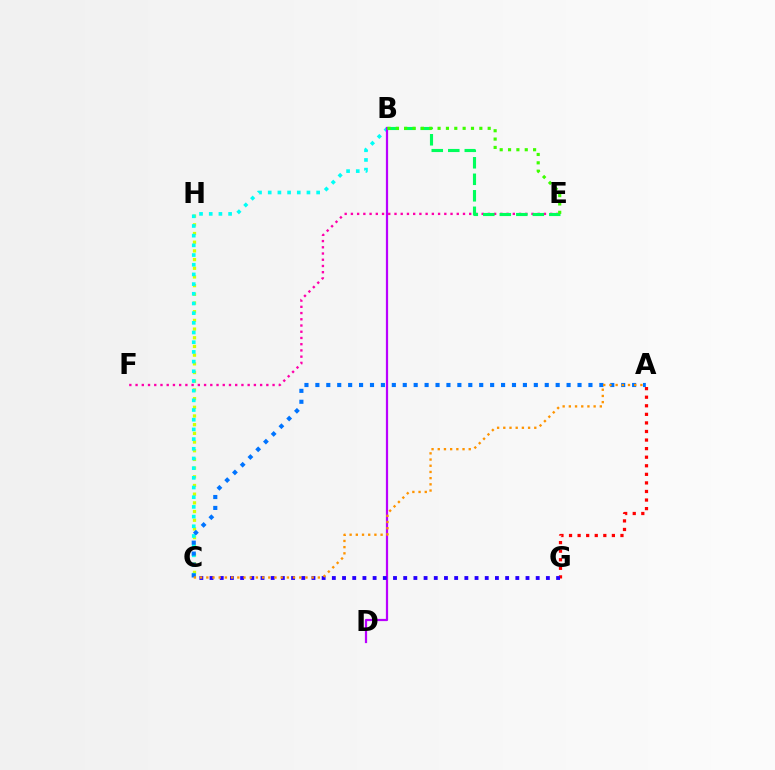{('C', 'H'): [{'color': '#d1ff00', 'line_style': 'dotted', 'thickness': 2.36}], ('B', 'C'): [{'color': '#00fff6', 'line_style': 'dotted', 'thickness': 2.63}], ('A', 'C'): [{'color': '#0074ff', 'line_style': 'dotted', 'thickness': 2.97}, {'color': '#ff9400', 'line_style': 'dotted', 'thickness': 1.68}], ('B', 'D'): [{'color': '#b900ff', 'line_style': 'solid', 'thickness': 1.59}], ('E', 'F'): [{'color': '#ff00ac', 'line_style': 'dotted', 'thickness': 1.69}], ('A', 'G'): [{'color': '#ff0000', 'line_style': 'dotted', 'thickness': 2.33}], ('B', 'E'): [{'color': '#00ff5c', 'line_style': 'dashed', 'thickness': 2.24}, {'color': '#3dff00', 'line_style': 'dotted', 'thickness': 2.27}], ('C', 'G'): [{'color': '#2500ff', 'line_style': 'dotted', 'thickness': 2.77}]}